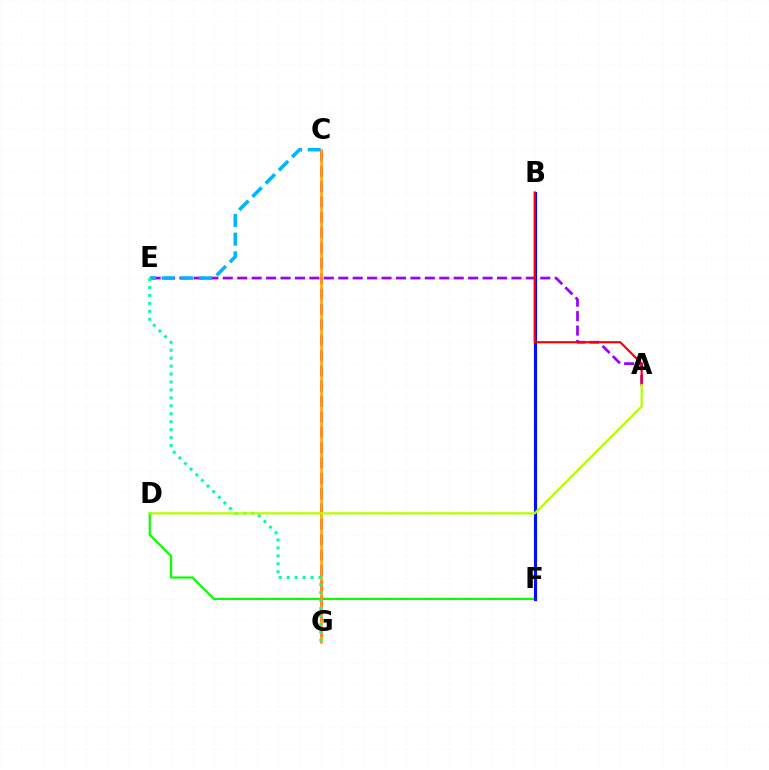{('D', 'F'): [{'color': '#08ff00', 'line_style': 'solid', 'thickness': 1.58}], ('C', 'G'): [{'color': '#ff00bd', 'line_style': 'dashed', 'thickness': 2.09}, {'color': '#ffa500', 'line_style': 'solid', 'thickness': 1.87}], ('B', 'F'): [{'color': '#0010ff', 'line_style': 'solid', 'thickness': 2.26}], ('A', 'E'): [{'color': '#9b00ff', 'line_style': 'dashed', 'thickness': 1.96}], ('C', 'E'): [{'color': '#00b5ff', 'line_style': 'dashed', 'thickness': 2.54}], ('A', 'B'): [{'color': '#ff0000', 'line_style': 'solid', 'thickness': 1.56}], ('E', 'G'): [{'color': '#00ff9d', 'line_style': 'dotted', 'thickness': 2.16}], ('A', 'D'): [{'color': '#b3ff00', 'line_style': 'solid', 'thickness': 1.62}]}